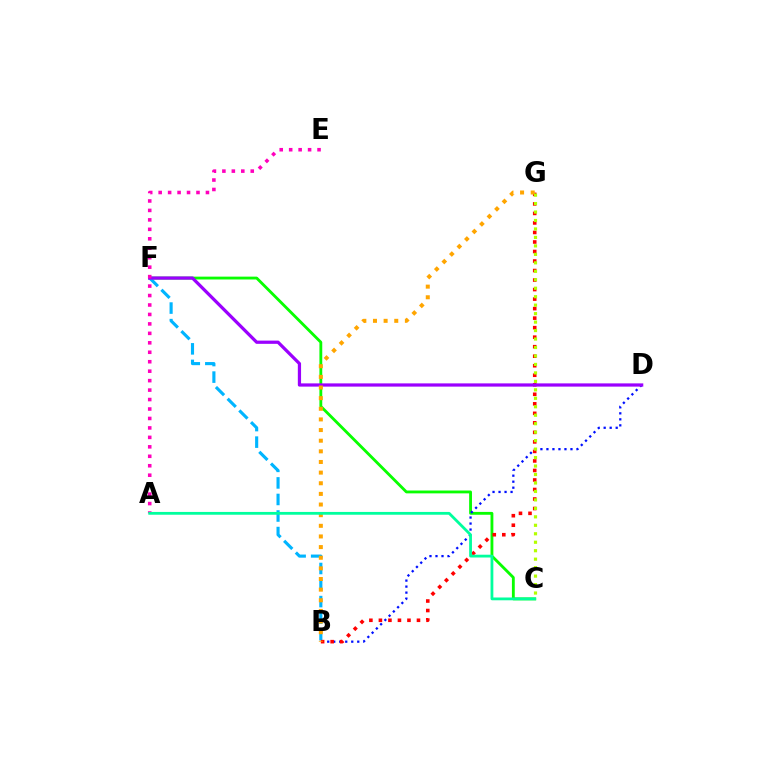{('C', 'F'): [{'color': '#08ff00', 'line_style': 'solid', 'thickness': 2.04}], ('B', 'F'): [{'color': '#00b5ff', 'line_style': 'dashed', 'thickness': 2.25}], ('B', 'D'): [{'color': '#0010ff', 'line_style': 'dotted', 'thickness': 1.63}], ('B', 'G'): [{'color': '#ff0000', 'line_style': 'dotted', 'thickness': 2.59}, {'color': '#ffa500', 'line_style': 'dotted', 'thickness': 2.89}], ('D', 'F'): [{'color': '#9b00ff', 'line_style': 'solid', 'thickness': 2.33}], ('A', 'E'): [{'color': '#ff00bd', 'line_style': 'dotted', 'thickness': 2.57}], ('C', 'G'): [{'color': '#b3ff00', 'line_style': 'dotted', 'thickness': 2.3}], ('A', 'C'): [{'color': '#00ff9d', 'line_style': 'solid', 'thickness': 2.01}]}